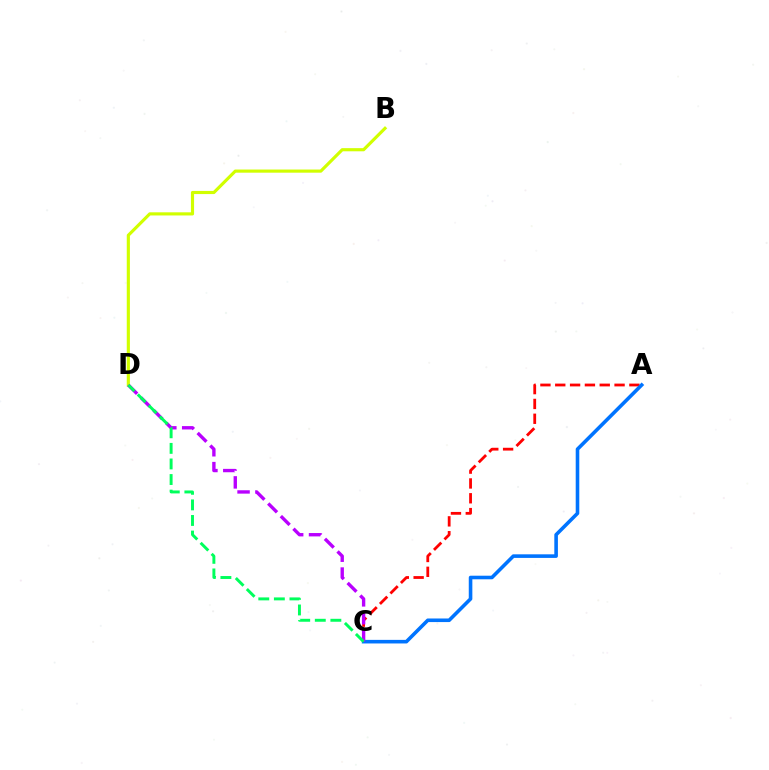{('B', 'D'): [{'color': '#d1ff00', 'line_style': 'solid', 'thickness': 2.27}], ('A', 'C'): [{'color': '#ff0000', 'line_style': 'dashed', 'thickness': 2.01}, {'color': '#0074ff', 'line_style': 'solid', 'thickness': 2.58}], ('C', 'D'): [{'color': '#b900ff', 'line_style': 'dashed', 'thickness': 2.42}, {'color': '#00ff5c', 'line_style': 'dashed', 'thickness': 2.12}]}